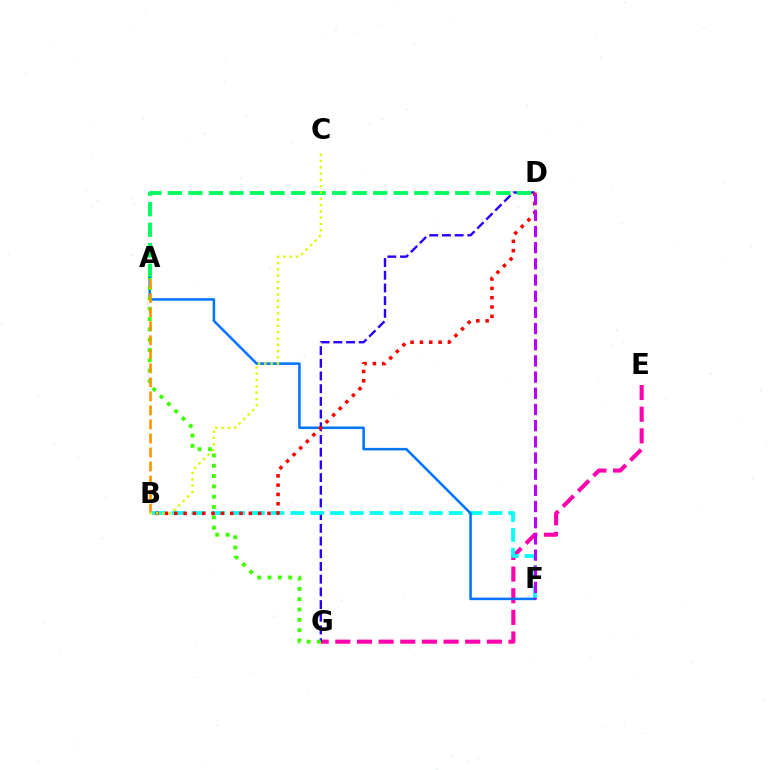{('E', 'G'): [{'color': '#ff00ac', 'line_style': 'dashed', 'thickness': 2.94}], ('D', 'G'): [{'color': '#2500ff', 'line_style': 'dashed', 'thickness': 1.72}], ('B', 'F'): [{'color': '#00fff6', 'line_style': 'dashed', 'thickness': 2.69}], ('A', 'D'): [{'color': '#00ff5c', 'line_style': 'dashed', 'thickness': 2.79}], ('A', 'F'): [{'color': '#0074ff', 'line_style': 'solid', 'thickness': 1.83}], ('A', 'G'): [{'color': '#3dff00', 'line_style': 'dotted', 'thickness': 2.8}], ('A', 'B'): [{'color': '#ff9400', 'line_style': 'dashed', 'thickness': 1.91}], ('B', 'D'): [{'color': '#ff0000', 'line_style': 'dotted', 'thickness': 2.53}], ('B', 'C'): [{'color': '#d1ff00', 'line_style': 'dotted', 'thickness': 1.71}], ('D', 'F'): [{'color': '#b900ff', 'line_style': 'dashed', 'thickness': 2.2}]}